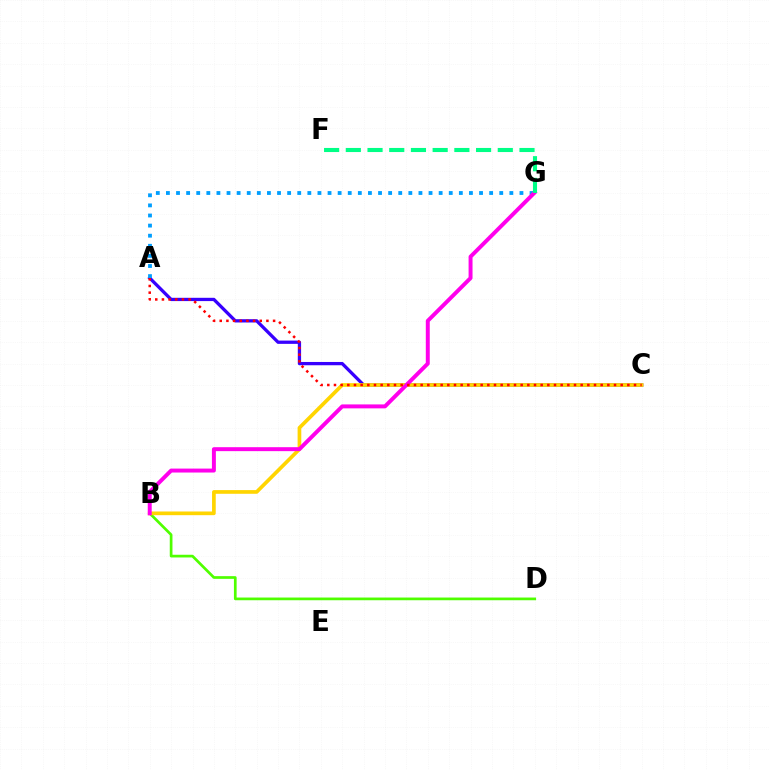{('B', 'D'): [{'color': '#4fff00', 'line_style': 'solid', 'thickness': 1.95}], ('A', 'C'): [{'color': '#3700ff', 'line_style': 'solid', 'thickness': 2.37}, {'color': '#ff0000', 'line_style': 'dotted', 'thickness': 1.81}], ('A', 'G'): [{'color': '#009eff', 'line_style': 'dotted', 'thickness': 2.74}], ('B', 'C'): [{'color': '#ffd500', 'line_style': 'solid', 'thickness': 2.65}], ('B', 'G'): [{'color': '#ff00ed', 'line_style': 'solid', 'thickness': 2.84}], ('F', 'G'): [{'color': '#00ff86', 'line_style': 'dashed', 'thickness': 2.95}]}